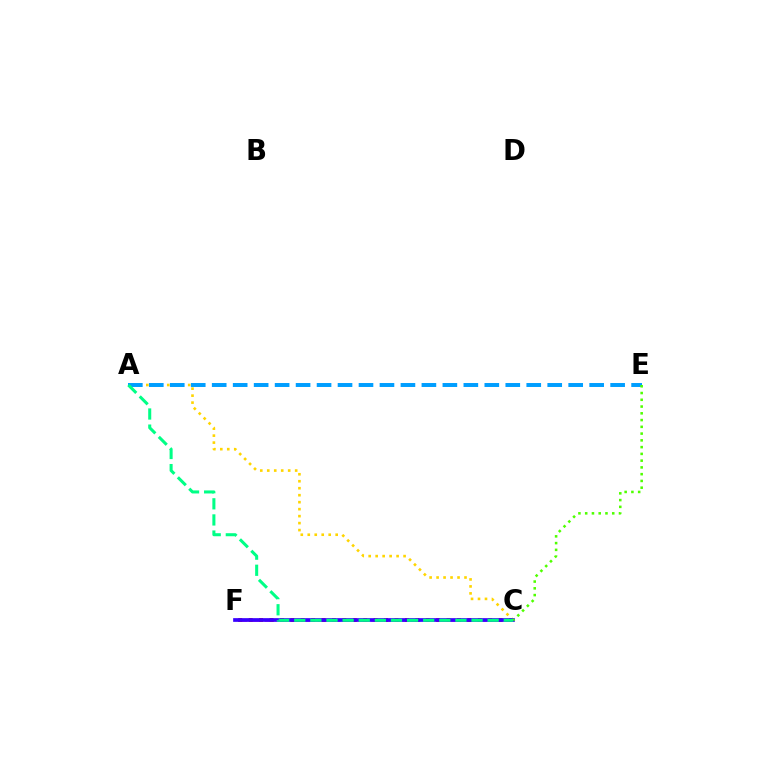{('C', 'F'): [{'color': '#ff00ed', 'line_style': 'dashed', 'thickness': 1.81}, {'color': '#ff0000', 'line_style': 'dotted', 'thickness': 2.83}, {'color': '#3700ff', 'line_style': 'solid', 'thickness': 2.66}], ('A', 'C'): [{'color': '#ffd500', 'line_style': 'dotted', 'thickness': 1.9}, {'color': '#00ff86', 'line_style': 'dashed', 'thickness': 2.19}], ('A', 'E'): [{'color': '#009eff', 'line_style': 'dashed', 'thickness': 2.85}], ('C', 'E'): [{'color': '#4fff00', 'line_style': 'dotted', 'thickness': 1.84}]}